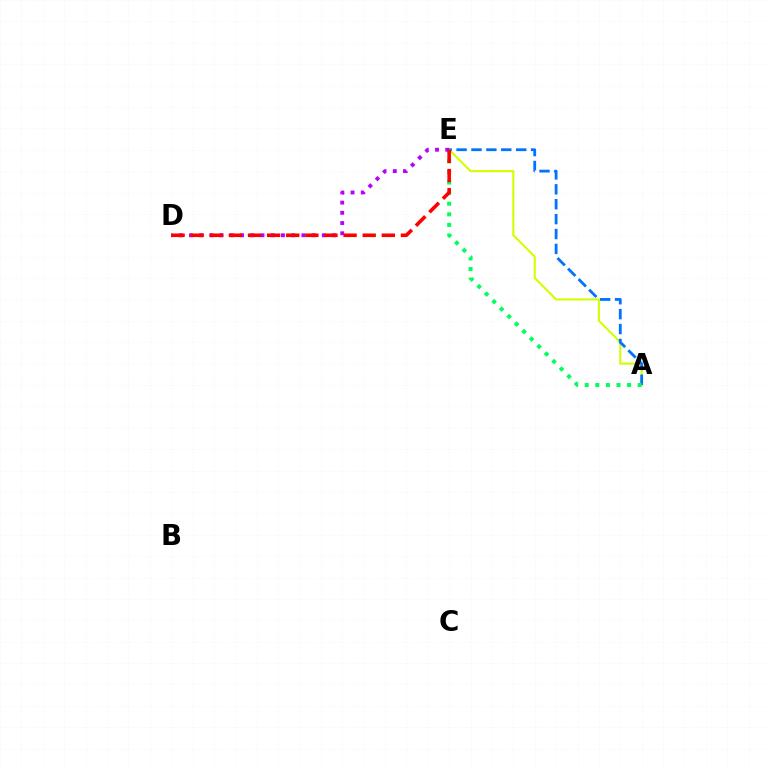{('A', 'E'): [{'color': '#d1ff00', 'line_style': 'solid', 'thickness': 1.51}, {'color': '#0074ff', 'line_style': 'dashed', 'thickness': 2.02}, {'color': '#00ff5c', 'line_style': 'dotted', 'thickness': 2.88}], ('D', 'E'): [{'color': '#b900ff', 'line_style': 'dotted', 'thickness': 2.78}, {'color': '#ff0000', 'line_style': 'dashed', 'thickness': 2.6}]}